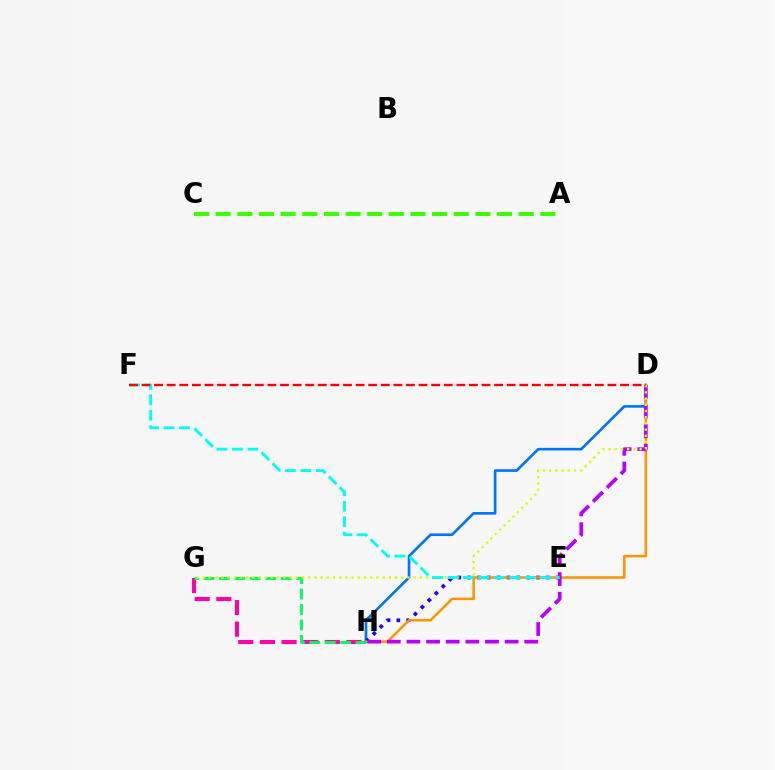{('A', 'C'): [{'color': '#3dff00', 'line_style': 'dashed', 'thickness': 2.94}], ('D', 'H'): [{'color': '#0074ff', 'line_style': 'solid', 'thickness': 1.91}, {'color': '#ff9400', 'line_style': 'solid', 'thickness': 1.82}, {'color': '#b900ff', 'line_style': 'dashed', 'thickness': 2.67}], ('E', 'H'): [{'color': '#2500ff', 'line_style': 'dotted', 'thickness': 2.67}], ('G', 'H'): [{'color': '#ff00ac', 'line_style': 'dashed', 'thickness': 2.94}, {'color': '#00ff5c', 'line_style': 'dashed', 'thickness': 2.1}], ('D', 'G'): [{'color': '#d1ff00', 'line_style': 'dotted', 'thickness': 1.69}], ('E', 'F'): [{'color': '#00fff6', 'line_style': 'dashed', 'thickness': 2.1}], ('D', 'F'): [{'color': '#ff0000', 'line_style': 'dashed', 'thickness': 1.71}]}